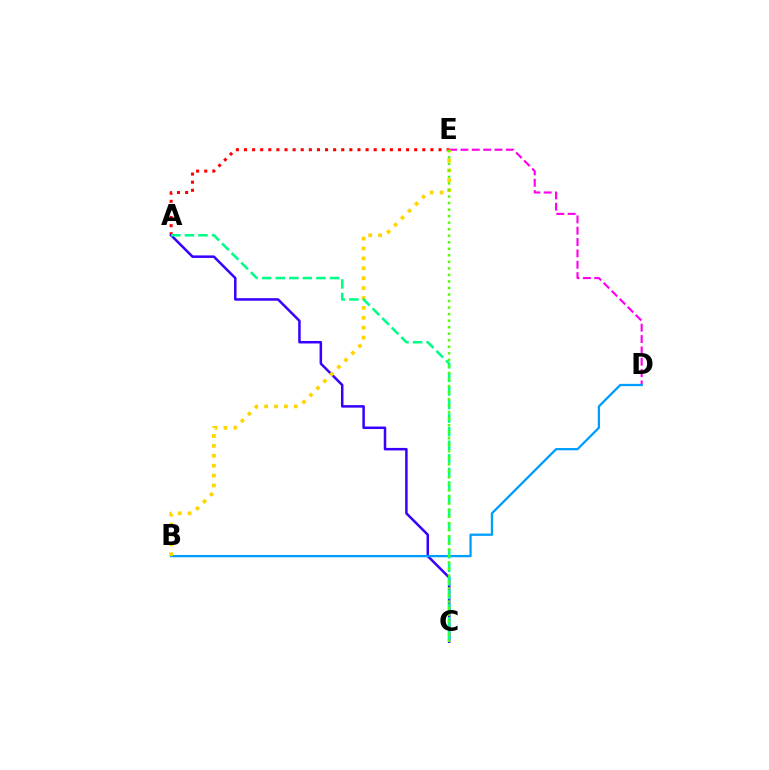{('A', 'E'): [{'color': '#ff0000', 'line_style': 'dotted', 'thickness': 2.2}], ('A', 'C'): [{'color': '#3700ff', 'line_style': 'solid', 'thickness': 1.81}, {'color': '#00ff86', 'line_style': 'dashed', 'thickness': 1.84}], ('D', 'E'): [{'color': '#ff00ed', 'line_style': 'dashed', 'thickness': 1.54}], ('B', 'D'): [{'color': '#009eff', 'line_style': 'solid', 'thickness': 1.65}], ('B', 'E'): [{'color': '#ffd500', 'line_style': 'dotted', 'thickness': 2.69}], ('C', 'E'): [{'color': '#4fff00', 'line_style': 'dotted', 'thickness': 1.77}]}